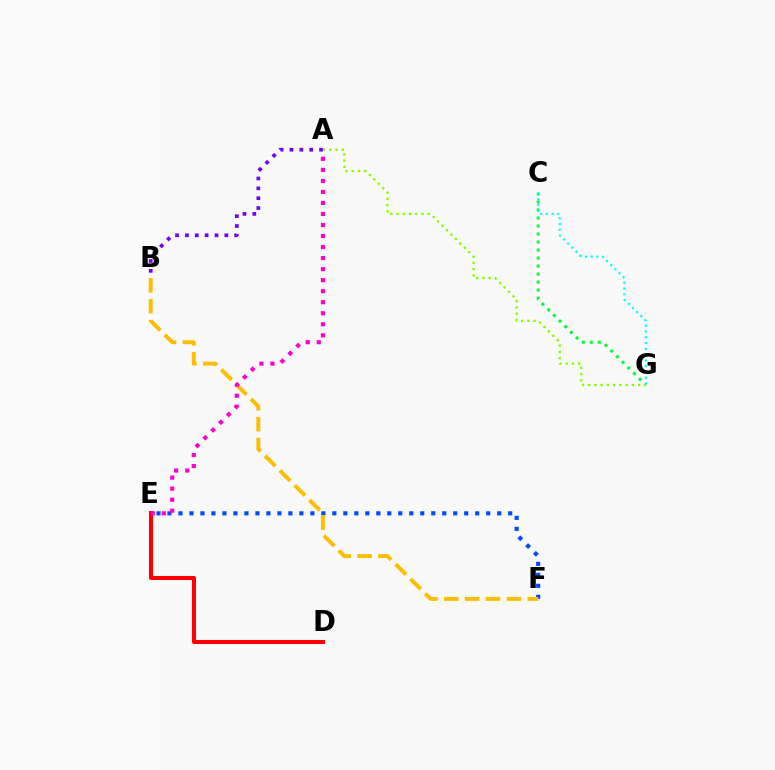{('A', 'B'): [{'color': '#7200ff', 'line_style': 'dotted', 'thickness': 2.68}], ('C', 'G'): [{'color': '#00ff39', 'line_style': 'dotted', 'thickness': 2.18}, {'color': '#00fff6', 'line_style': 'dotted', 'thickness': 1.57}], ('D', 'E'): [{'color': '#ff0000', 'line_style': 'solid', 'thickness': 2.92}], ('E', 'F'): [{'color': '#004bff', 'line_style': 'dotted', 'thickness': 2.99}], ('B', 'F'): [{'color': '#ffbd00', 'line_style': 'dashed', 'thickness': 2.84}], ('A', 'G'): [{'color': '#84ff00', 'line_style': 'dotted', 'thickness': 1.7}], ('A', 'E'): [{'color': '#ff00cf', 'line_style': 'dotted', 'thickness': 3.0}]}